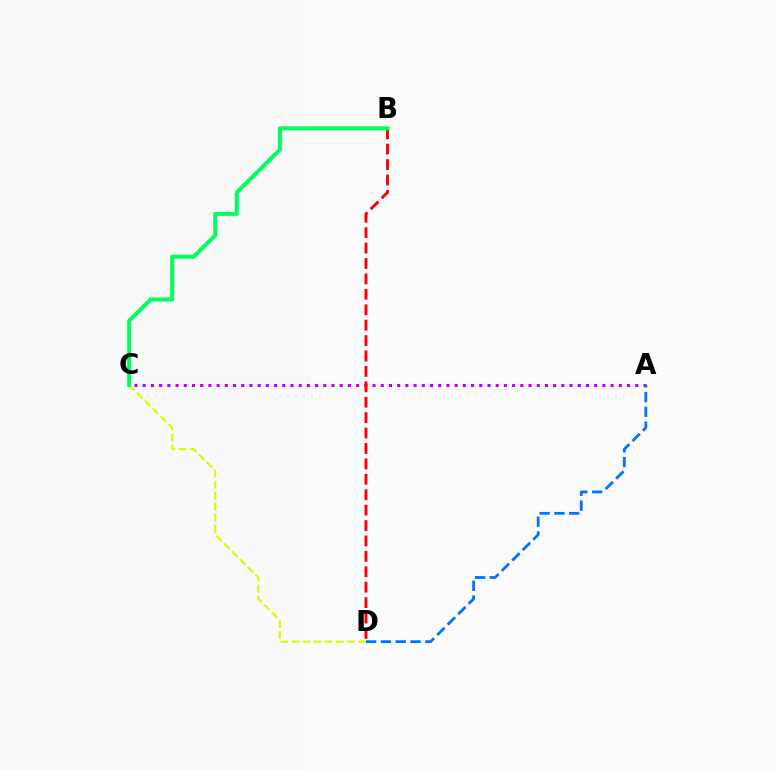{('A', 'C'): [{'color': '#b900ff', 'line_style': 'dotted', 'thickness': 2.23}], ('A', 'D'): [{'color': '#0074ff', 'line_style': 'dashed', 'thickness': 2.01}], ('B', 'D'): [{'color': '#ff0000', 'line_style': 'dashed', 'thickness': 2.09}], ('C', 'D'): [{'color': '#d1ff00', 'line_style': 'dashed', 'thickness': 1.51}], ('B', 'C'): [{'color': '#00ff5c', 'line_style': 'solid', 'thickness': 2.89}]}